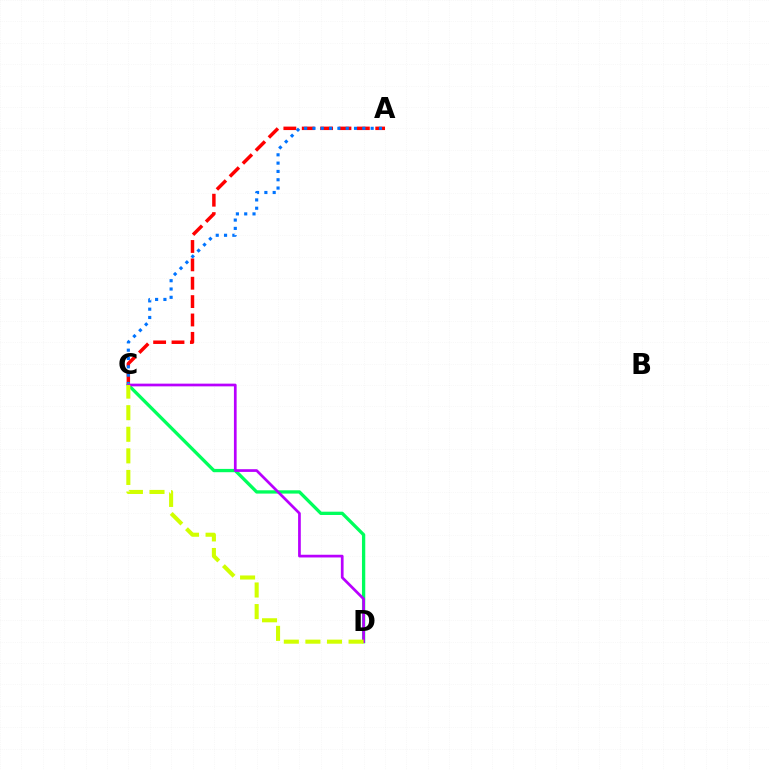{('A', 'C'): [{'color': '#ff0000', 'line_style': 'dashed', 'thickness': 2.5}, {'color': '#0074ff', 'line_style': 'dotted', 'thickness': 2.26}], ('C', 'D'): [{'color': '#00ff5c', 'line_style': 'solid', 'thickness': 2.38}, {'color': '#b900ff', 'line_style': 'solid', 'thickness': 1.95}, {'color': '#d1ff00', 'line_style': 'dashed', 'thickness': 2.93}]}